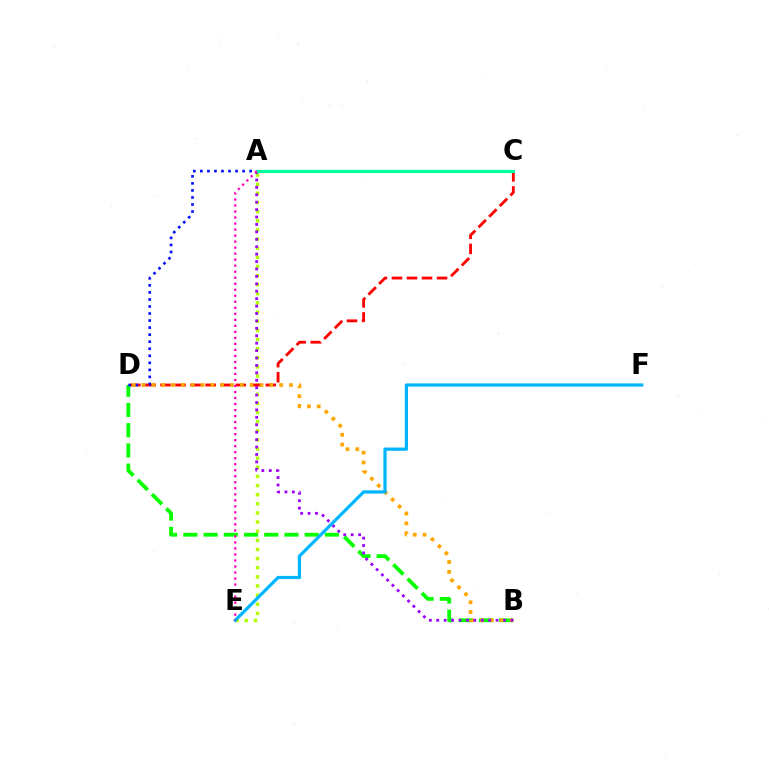{('B', 'D'): [{'color': '#08ff00', 'line_style': 'dashed', 'thickness': 2.75}, {'color': '#ffa500', 'line_style': 'dotted', 'thickness': 2.67}], ('A', 'E'): [{'color': '#b3ff00', 'line_style': 'dotted', 'thickness': 2.48}, {'color': '#ff00bd', 'line_style': 'dotted', 'thickness': 1.63}], ('C', 'D'): [{'color': '#ff0000', 'line_style': 'dashed', 'thickness': 2.04}], ('A', 'D'): [{'color': '#0010ff', 'line_style': 'dotted', 'thickness': 1.91}], ('A', 'B'): [{'color': '#9b00ff', 'line_style': 'dotted', 'thickness': 2.02}], ('E', 'F'): [{'color': '#00b5ff', 'line_style': 'solid', 'thickness': 2.32}], ('A', 'C'): [{'color': '#00ff9d', 'line_style': 'solid', 'thickness': 2.29}]}